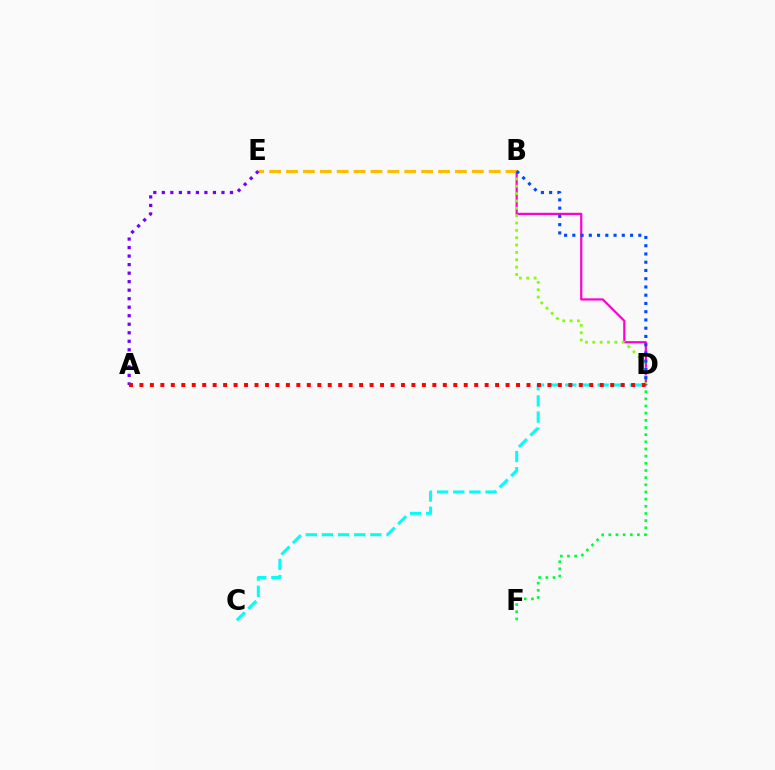{('B', 'D'): [{'color': '#ff00cf', 'line_style': 'solid', 'thickness': 1.59}, {'color': '#84ff00', 'line_style': 'dotted', 'thickness': 2.0}, {'color': '#004bff', 'line_style': 'dotted', 'thickness': 2.24}], ('D', 'F'): [{'color': '#00ff39', 'line_style': 'dotted', 'thickness': 1.95}], ('B', 'E'): [{'color': '#ffbd00', 'line_style': 'dashed', 'thickness': 2.3}], ('A', 'E'): [{'color': '#7200ff', 'line_style': 'dotted', 'thickness': 2.31}], ('C', 'D'): [{'color': '#00fff6', 'line_style': 'dashed', 'thickness': 2.19}], ('A', 'D'): [{'color': '#ff0000', 'line_style': 'dotted', 'thickness': 2.84}]}